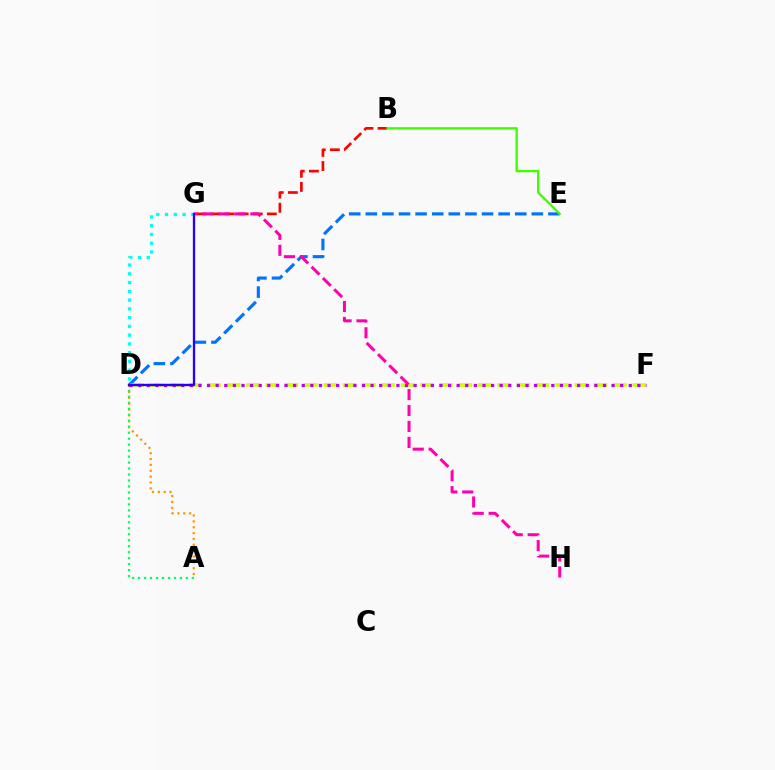{('D', 'E'): [{'color': '#0074ff', 'line_style': 'dashed', 'thickness': 2.26}], ('B', 'G'): [{'color': '#ff0000', 'line_style': 'dashed', 'thickness': 1.92}], ('A', 'D'): [{'color': '#ff9400', 'line_style': 'dotted', 'thickness': 1.59}, {'color': '#00ff5c', 'line_style': 'dotted', 'thickness': 1.62}], ('D', 'F'): [{'color': '#d1ff00', 'line_style': 'dashed', 'thickness': 2.62}, {'color': '#b900ff', 'line_style': 'dotted', 'thickness': 2.34}], ('B', 'E'): [{'color': '#3dff00', 'line_style': 'solid', 'thickness': 1.67}], ('D', 'G'): [{'color': '#00fff6', 'line_style': 'dotted', 'thickness': 2.38}, {'color': '#2500ff', 'line_style': 'solid', 'thickness': 1.66}], ('G', 'H'): [{'color': '#ff00ac', 'line_style': 'dashed', 'thickness': 2.17}]}